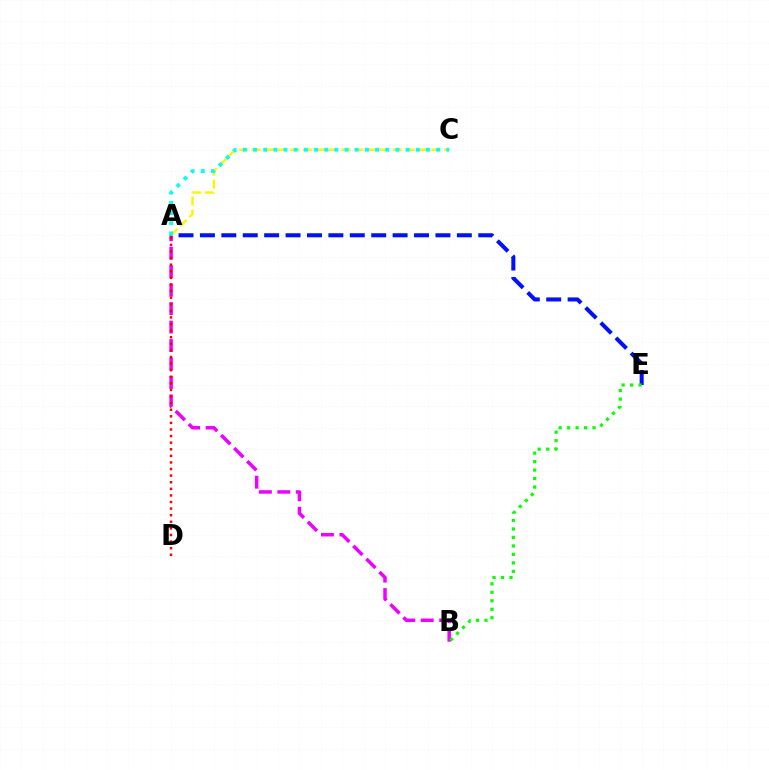{('A', 'B'): [{'color': '#ee00ff', 'line_style': 'dashed', 'thickness': 2.51}], ('A', 'E'): [{'color': '#0010ff', 'line_style': 'dashed', 'thickness': 2.91}], ('B', 'E'): [{'color': '#08ff00', 'line_style': 'dotted', 'thickness': 2.3}], ('A', 'C'): [{'color': '#fcf500', 'line_style': 'dashed', 'thickness': 1.74}, {'color': '#00fff6', 'line_style': 'dotted', 'thickness': 2.76}], ('A', 'D'): [{'color': '#ff0000', 'line_style': 'dotted', 'thickness': 1.79}]}